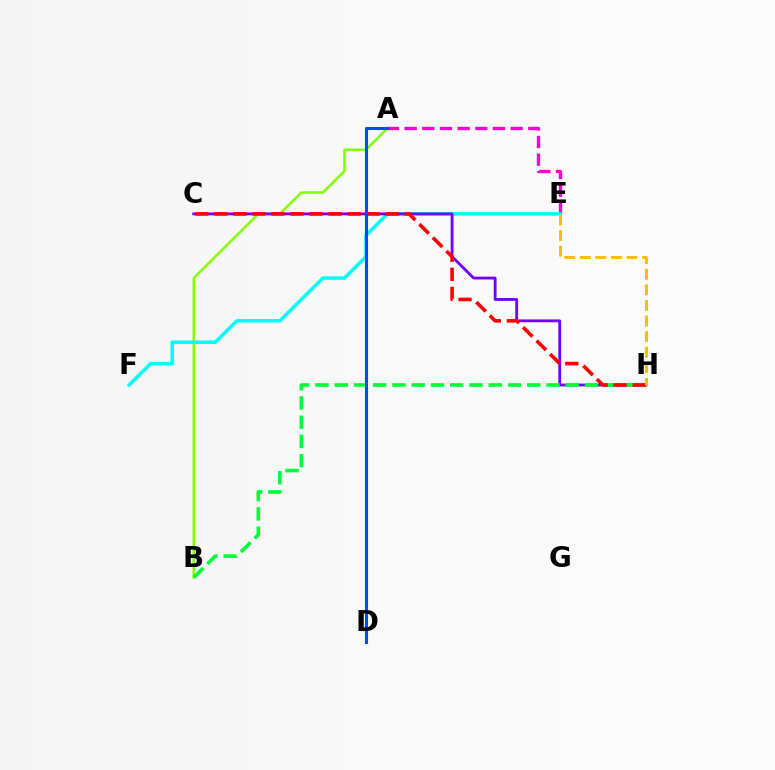{('A', 'B'): [{'color': '#84ff00', 'line_style': 'solid', 'thickness': 1.83}], ('A', 'E'): [{'color': '#ff00cf', 'line_style': 'dashed', 'thickness': 2.4}], ('E', 'F'): [{'color': '#00fff6', 'line_style': 'solid', 'thickness': 2.53}], ('C', 'H'): [{'color': '#7200ff', 'line_style': 'solid', 'thickness': 2.04}, {'color': '#ff0000', 'line_style': 'dashed', 'thickness': 2.59}], ('B', 'H'): [{'color': '#00ff39', 'line_style': 'dashed', 'thickness': 2.62}], ('E', 'H'): [{'color': '#ffbd00', 'line_style': 'dashed', 'thickness': 2.12}], ('A', 'D'): [{'color': '#004bff', 'line_style': 'solid', 'thickness': 2.22}]}